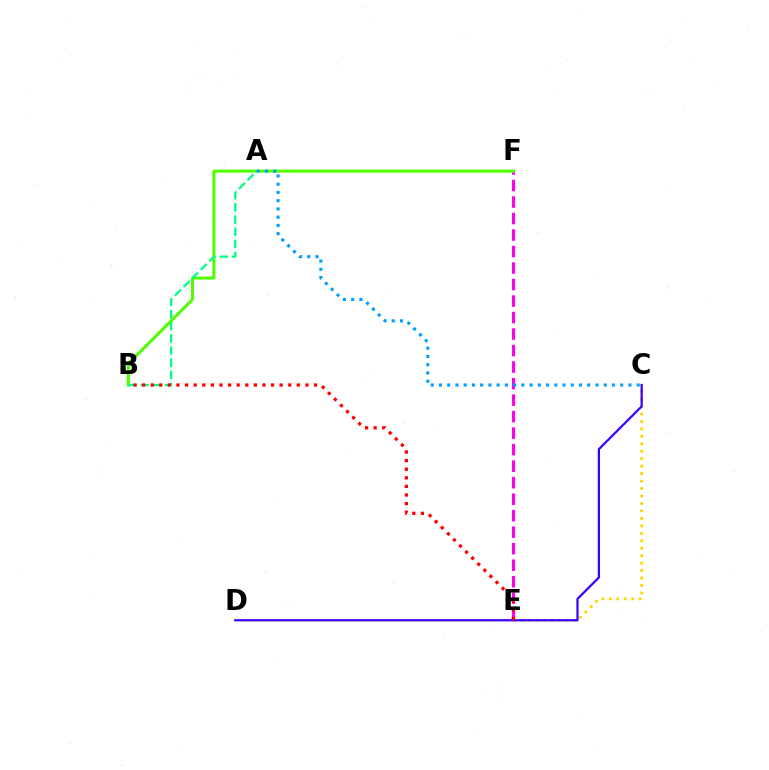{('C', 'E'): [{'color': '#ffd500', 'line_style': 'dotted', 'thickness': 2.03}], ('E', 'F'): [{'color': '#ff00ed', 'line_style': 'dashed', 'thickness': 2.24}], ('B', 'F'): [{'color': '#4fff00', 'line_style': 'solid', 'thickness': 2.17}], ('A', 'B'): [{'color': '#00ff86', 'line_style': 'dashed', 'thickness': 1.65}], ('C', 'D'): [{'color': '#3700ff', 'line_style': 'solid', 'thickness': 1.61}], ('B', 'E'): [{'color': '#ff0000', 'line_style': 'dotted', 'thickness': 2.34}], ('A', 'C'): [{'color': '#009eff', 'line_style': 'dotted', 'thickness': 2.24}]}